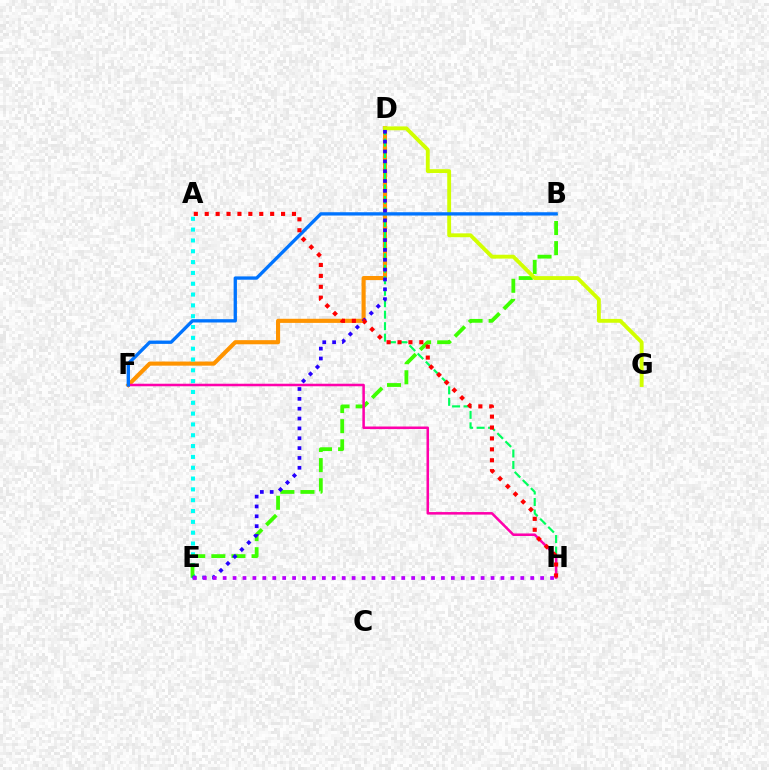{('D', 'F'): [{'color': '#ff9400', 'line_style': 'solid', 'thickness': 2.96}], ('A', 'E'): [{'color': '#00fff6', 'line_style': 'dotted', 'thickness': 2.94}], ('B', 'E'): [{'color': '#3dff00', 'line_style': 'dashed', 'thickness': 2.73}], ('D', 'H'): [{'color': '#00ff5c', 'line_style': 'dashed', 'thickness': 1.56}], ('F', 'H'): [{'color': '#ff00ac', 'line_style': 'solid', 'thickness': 1.83}], ('D', 'G'): [{'color': '#d1ff00', 'line_style': 'solid', 'thickness': 2.78}], ('B', 'F'): [{'color': '#0074ff', 'line_style': 'solid', 'thickness': 2.38}], ('D', 'E'): [{'color': '#2500ff', 'line_style': 'dotted', 'thickness': 2.67}], ('E', 'H'): [{'color': '#b900ff', 'line_style': 'dotted', 'thickness': 2.7}], ('A', 'H'): [{'color': '#ff0000', 'line_style': 'dotted', 'thickness': 2.96}]}